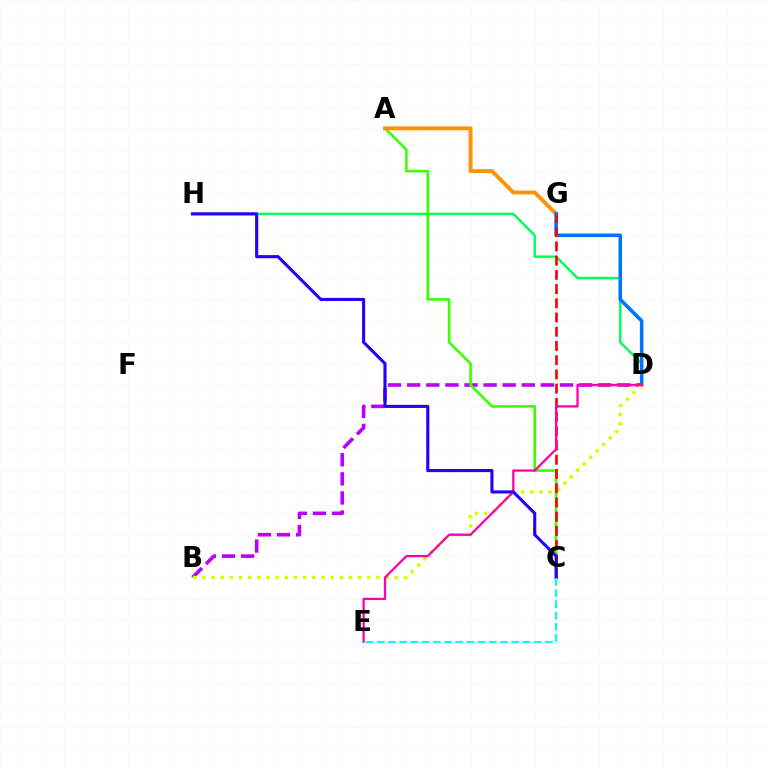{('B', 'D'): [{'color': '#b900ff', 'line_style': 'dashed', 'thickness': 2.59}, {'color': '#d1ff00', 'line_style': 'dotted', 'thickness': 2.49}], ('D', 'H'): [{'color': '#00ff5c', 'line_style': 'solid', 'thickness': 1.76}], ('A', 'C'): [{'color': '#3dff00', 'line_style': 'solid', 'thickness': 1.89}], ('A', 'G'): [{'color': '#ff9400', 'line_style': 'solid', 'thickness': 2.8}], ('D', 'G'): [{'color': '#0074ff', 'line_style': 'solid', 'thickness': 2.58}], ('C', 'G'): [{'color': '#ff0000', 'line_style': 'dashed', 'thickness': 1.93}], ('D', 'E'): [{'color': '#ff00ac', 'line_style': 'solid', 'thickness': 1.65}], ('C', 'H'): [{'color': '#2500ff', 'line_style': 'solid', 'thickness': 2.24}], ('C', 'E'): [{'color': '#00fff6', 'line_style': 'dashed', 'thickness': 1.52}]}